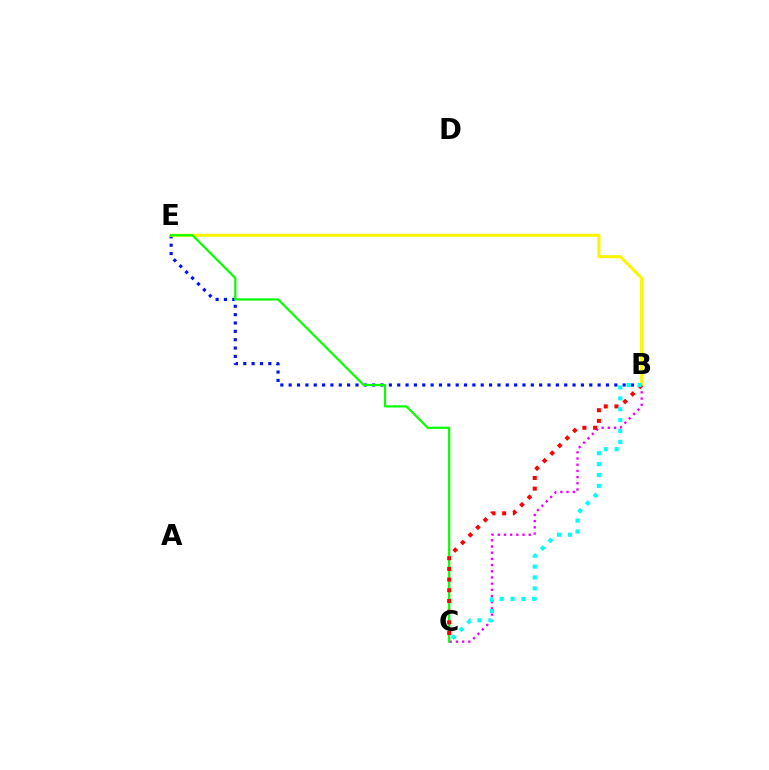{('B', 'C'): [{'color': '#ee00ff', 'line_style': 'dotted', 'thickness': 1.68}, {'color': '#ff0000', 'line_style': 'dotted', 'thickness': 2.9}, {'color': '#00fff6', 'line_style': 'dotted', 'thickness': 2.96}], ('B', 'E'): [{'color': '#0010ff', 'line_style': 'dotted', 'thickness': 2.27}, {'color': '#fcf500', 'line_style': 'solid', 'thickness': 2.19}], ('C', 'E'): [{'color': '#08ff00', 'line_style': 'solid', 'thickness': 1.59}]}